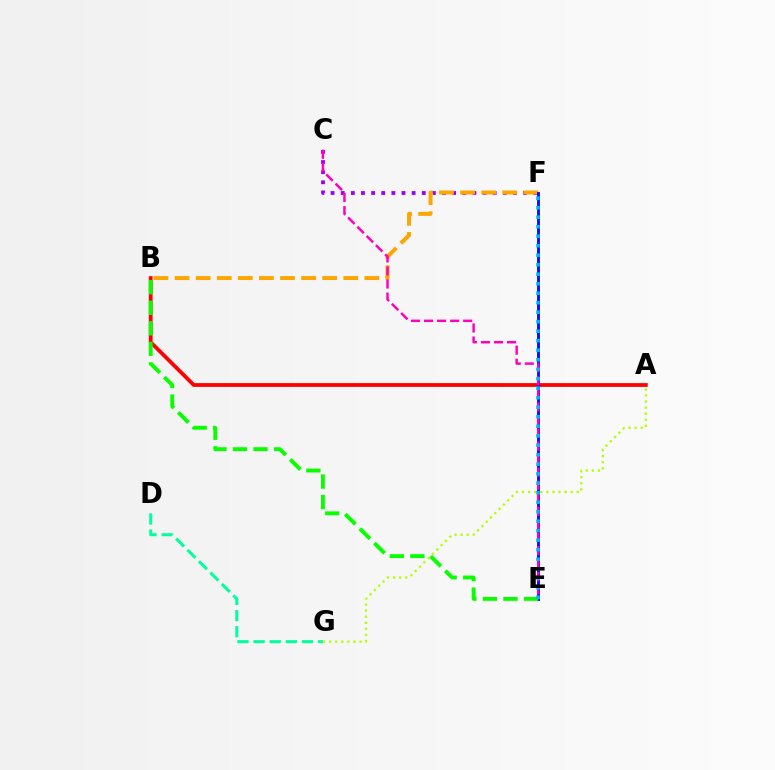{('C', 'F'): [{'color': '#9b00ff', 'line_style': 'dotted', 'thickness': 2.75}], ('D', 'G'): [{'color': '#00ff9d', 'line_style': 'dashed', 'thickness': 2.19}], ('A', 'B'): [{'color': '#ff0000', 'line_style': 'solid', 'thickness': 2.72}], ('B', 'F'): [{'color': '#ffa500', 'line_style': 'dashed', 'thickness': 2.86}], ('A', 'G'): [{'color': '#b3ff00', 'line_style': 'dotted', 'thickness': 1.65}], ('E', 'F'): [{'color': '#0010ff', 'line_style': 'solid', 'thickness': 2.06}, {'color': '#00b5ff', 'line_style': 'dotted', 'thickness': 2.58}], ('C', 'E'): [{'color': '#ff00bd', 'line_style': 'dashed', 'thickness': 1.77}], ('B', 'E'): [{'color': '#08ff00', 'line_style': 'dashed', 'thickness': 2.79}]}